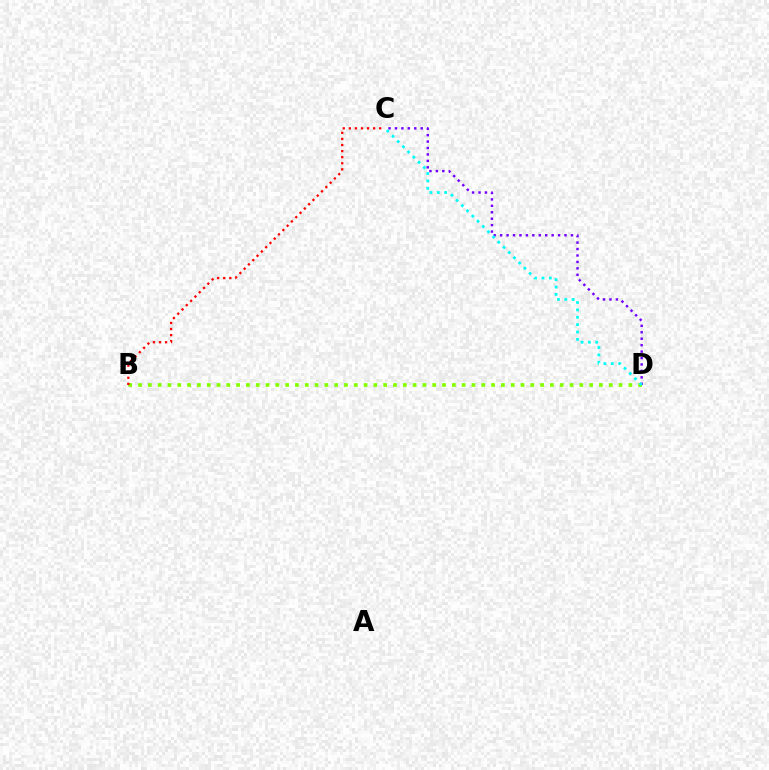{('B', 'D'): [{'color': '#84ff00', 'line_style': 'dotted', 'thickness': 2.66}], ('C', 'D'): [{'color': '#7200ff', 'line_style': 'dotted', 'thickness': 1.75}, {'color': '#00fff6', 'line_style': 'dotted', 'thickness': 2.0}], ('B', 'C'): [{'color': '#ff0000', 'line_style': 'dotted', 'thickness': 1.65}]}